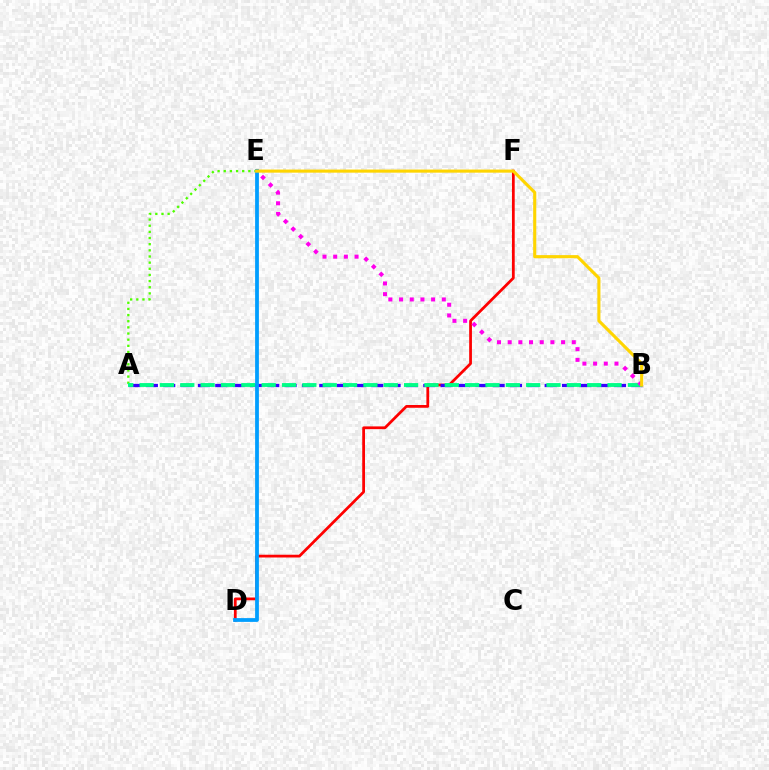{('D', 'F'): [{'color': '#ff0000', 'line_style': 'solid', 'thickness': 1.99}], ('A', 'E'): [{'color': '#4fff00', 'line_style': 'dotted', 'thickness': 1.67}], ('A', 'B'): [{'color': '#3700ff', 'line_style': 'dashed', 'thickness': 2.36}, {'color': '#00ff86', 'line_style': 'dashed', 'thickness': 2.76}], ('D', 'E'): [{'color': '#009eff', 'line_style': 'solid', 'thickness': 2.72}], ('B', 'E'): [{'color': '#ff00ed', 'line_style': 'dotted', 'thickness': 2.9}, {'color': '#ffd500', 'line_style': 'solid', 'thickness': 2.24}]}